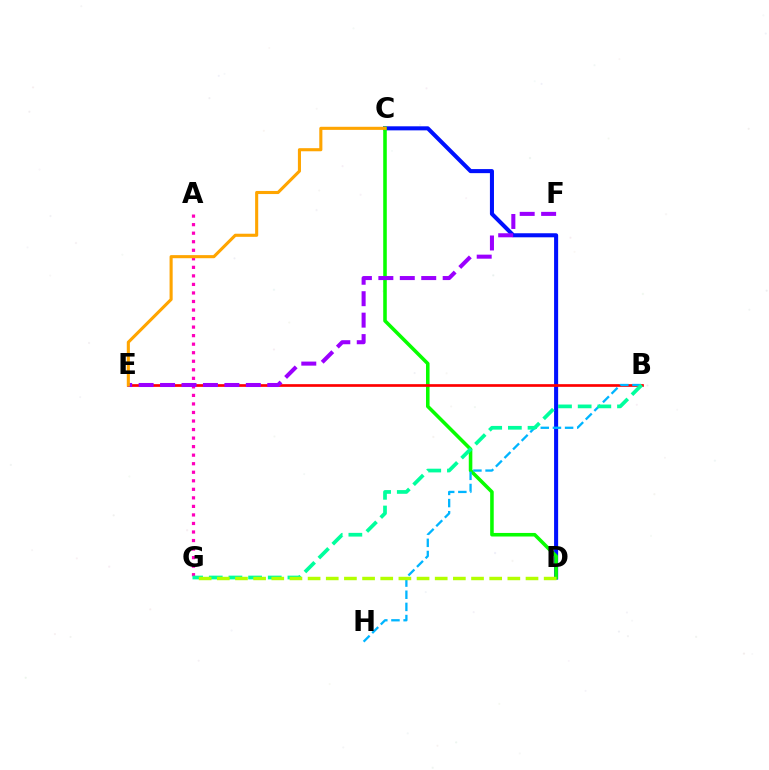{('C', 'D'): [{'color': '#0010ff', 'line_style': 'solid', 'thickness': 2.92}, {'color': '#08ff00', 'line_style': 'solid', 'thickness': 2.57}], ('A', 'G'): [{'color': '#ff00bd', 'line_style': 'dotted', 'thickness': 2.32}], ('B', 'E'): [{'color': '#ff0000', 'line_style': 'solid', 'thickness': 1.94}], ('E', 'F'): [{'color': '#9b00ff', 'line_style': 'dashed', 'thickness': 2.91}], ('C', 'E'): [{'color': '#ffa500', 'line_style': 'solid', 'thickness': 2.23}], ('B', 'H'): [{'color': '#00b5ff', 'line_style': 'dashed', 'thickness': 1.65}], ('B', 'G'): [{'color': '#00ff9d', 'line_style': 'dashed', 'thickness': 2.67}], ('D', 'G'): [{'color': '#b3ff00', 'line_style': 'dashed', 'thickness': 2.47}]}